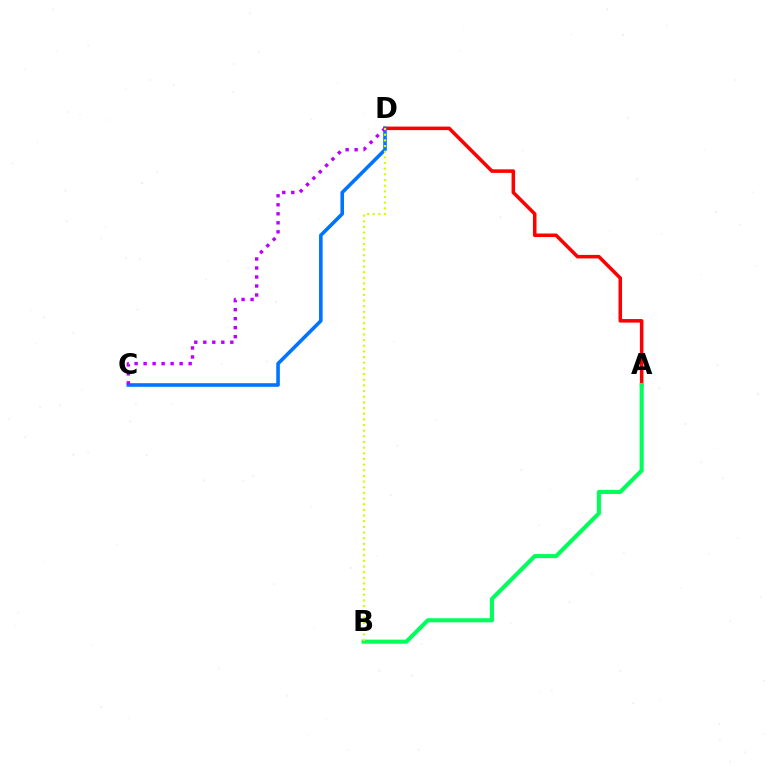{('A', 'D'): [{'color': '#ff0000', 'line_style': 'solid', 'thickness': 2.54}], ('A', 'B'): [{'color': '#00ff5c', 'line_style': 'solid', 'thickness': 2.95}], ('C', 'D'): [{'color': '#0074ff', 'line_style': 'solid', 'thickness': 2.58}, {'color': '#b900ff', 'line_style': 'dotted', 'thickness': 2.45}], ('B', 'D'): [{'color': '#d1ff00', 'line_style': 'dotted', 'thickness': 1.54}]}